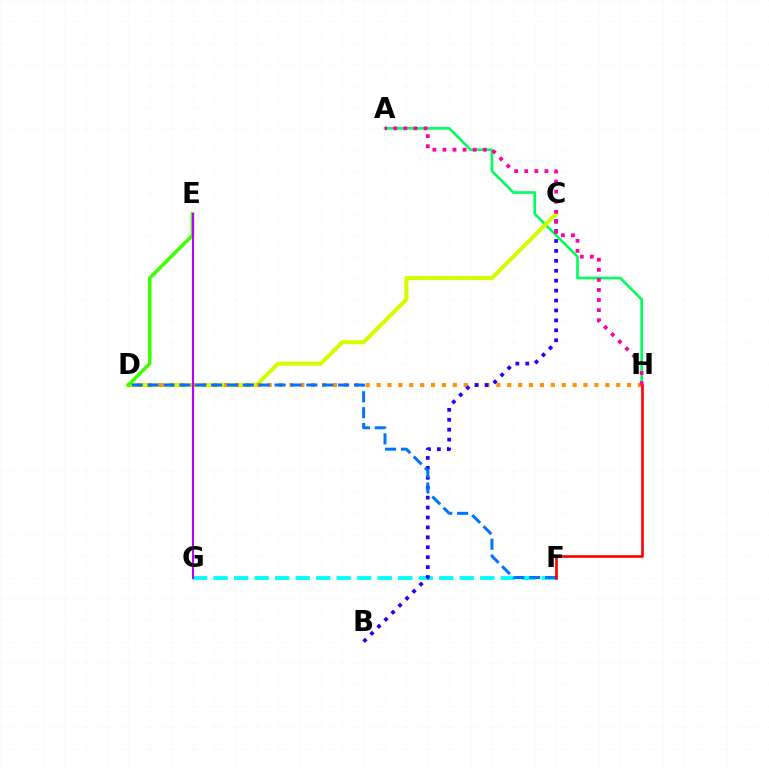{('A', 'H'): [{'color': '#00ff5c', 'line_style': 'solid', 'thickness': 1.92}, {'color': '#ff00ac', 'line_style': 'dotted', 'thickness': 2.74}], ('C', 'D'): [{'color': '#d1ff00', 'line_style': 'solid', 'thickness': 2.93}], ('F', 'G'): [{'color': '#00fff6', 'line_style': 'dashed', 'thickness': 2.79}], ('D', 'H'): [{'color': '#ff9400', 'line_style': 'dotted', 'thickness': 2.96}], ('B', 'C'): [{'color': '#2500ff', 'line_style': 'dotted', 'thickness': 2.7}], ('D', 'E'): [{'color': '#3dff00', 'line_style': 'solid', 'thickness': 2.54}], ('D', 'F'): [{'color': '#0074ff', 'line_style': 'dashed', 'thickness': 2.16}], ('F', 'H'): [{'color': '#ff0000', 'line_style': 'solid', 'thickness': 1.89}], ('E', 'G'): [{'color': '#b900ff', 'line_style': 'solid', 'thickness': 1.51}]}